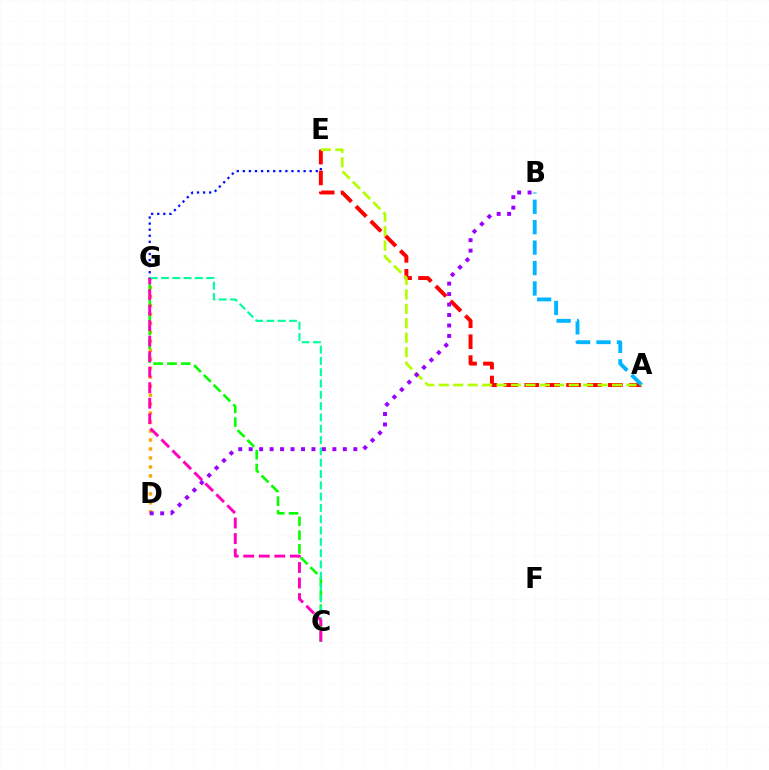{('D', 'G'): [{'color': '#ffa500', 'line_style': 'dotted', 'thickness': 2.44}], ('E', 'G'): [{'color': '#0010ff', 'line_style': 'dotted', 'thickness': 1.65}], ('A', 'E'): [{'color': '#ff0000', 'line_style': 'dashed', 'thickness': 2.84}, {'color': '#b3ff00', 'line_style': 'dashed', 'thickness': 1.96}], ('C', 'G'): [{'color': '#08ff00', 'line_style': 'dashed', 'thickness': 1.88}, {'color': '#00ff9d', 'line_style': 'dashed', 'thickness': 1.54}, {'color': '#ff00bd', 'line_style': 'dashed', 'thickness': 2.11}], ('A', 'B'): [{'color': '#00b5ff', 'line_style': 'dashed', 'thickness': 2.77}], ('B', 'D'): [{'color': '#9b00ff', 'line_style': 'dotted', 'thickness': 2.84}]}